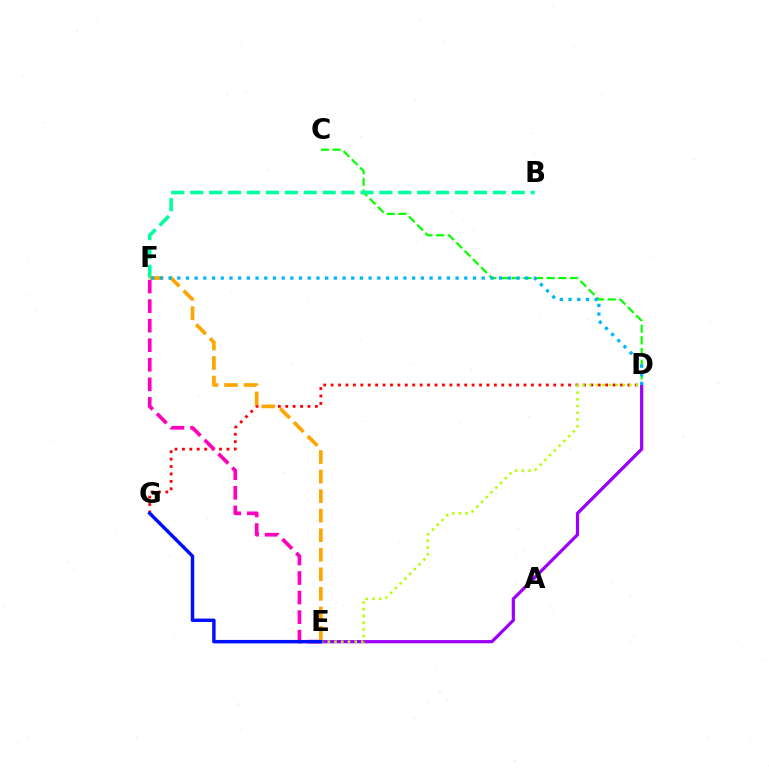{('D', 'G'): [{'color': '#ff0000', 'line_style': 'dotted', 'thickness': 2.02}], ('D', 'E'): [{'color': '#9b00ff', 'line_style': 'solid', 'thickness': 2.31}, {'color': '#b3ff00', 'line_style': 'dotted', 'thickness': 1.83}], ('C', 'D'): [{'color': '#08ff00', 'line_style': 'dashed', 'thickness': 1.58}], ('E', 'F'): [{'color': '#ff00bd', 'line_style': 'dashed', 'thickness': 2.66}, {'color': '#ffa500', 'line_style': 'dashed', 'thickness': 2.65}], ('B', 'F'): [{'color': '#00ff9d', 'line_style': 'dashed', 'thickness': 2.57}], ('E', 'G'): [{'color': '#0010ff', 'line_style': 'solid', 'thickness': 2.48}], ('D', 'F'): [{'color': '#00b5ff', 'line_style': 'dotted', 'thickness': 2.36}]}